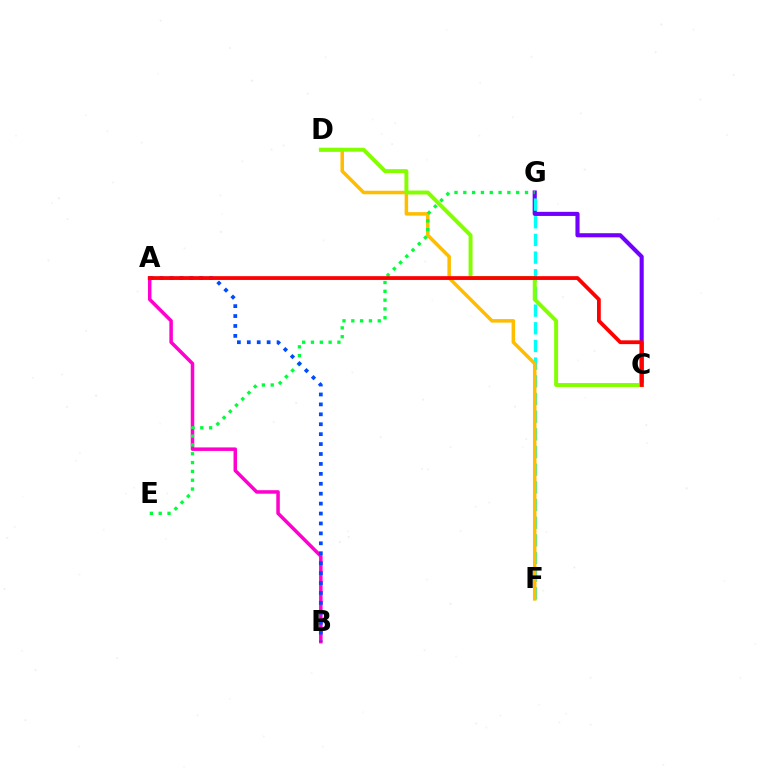{('A', 'B'): [{'color': '#ff00cf', 'line_style': 'solid', 'thickness': 2.53}, {'color': '#004bff', 'line_style': 'dotted', 'thickness': 2.7}], ('C', 'G'): [{'color': '#7200ff', 'line_style': 'solid', 'thickness': 2.96}], ('F', 'G'): [{'color': '#00fff6', 'line_style': 'dashed', 'thickness': 2.4}], ('D', 'F'): [{'color': '#ffbd00', 'line_style': 'solid', 'thickness': 2.54}], ('C', 'D'): [{'color': '#84ff00', 'line_style': 'solid', 'thickness': 2.84}], ('E', 'G'): [{'color': '#00ff39', 'line_style': 'dotted', 'thickness': 2.4}], ('A', 'C'): [{'color': '#ff0000', 'line_style': 'solid', 'thickness': 2.73}]}